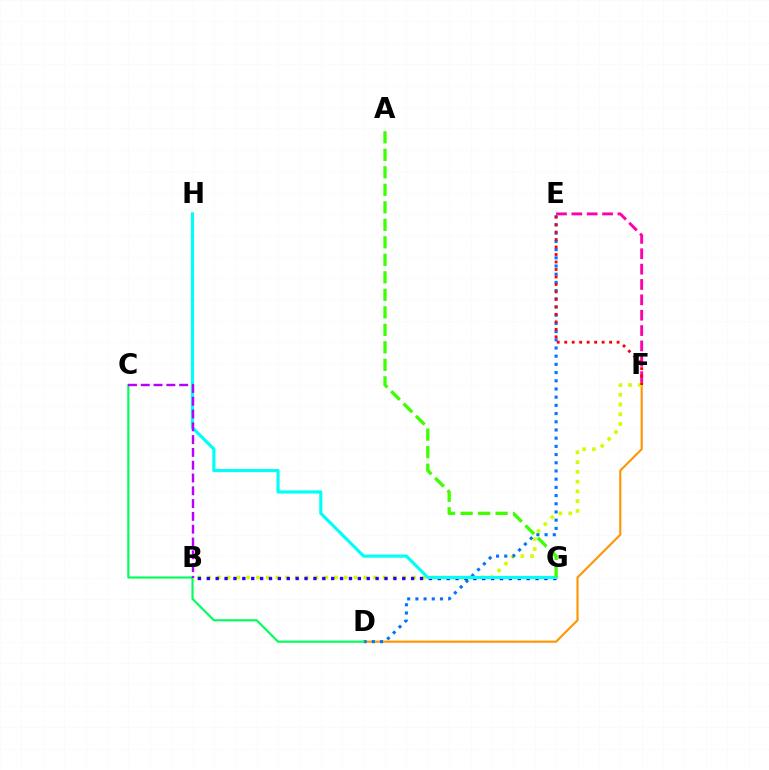{('D', 'F'): [{'color': '#ff9400', 'line_style': 'solid', 'thickness': 1.52}], ('B', 'F'): [{'color': '#d1ff00', 'line_style': 'dotted', 'thickness': 2.65}], ('D', 'E'): [{'color': '#0074ff', 'line_style': 'dotted', 'thickness': 2.23}], ('B', 'G'): [{'color': '#2500ff', 'line_style': 'dotted', 'thickness': 2.41}], ('G', 'H'): [{'color': '#00fff6', 'line_style': 'solid', 'thickness': 2.28}], ('E', 'F'): [{'color': '#ff00ac', 'line_style': 'dashed', 'thickness': 2.09}, {'color': '#ff0000', 'line_style': 'dotted', 'thickness': 2.03}], ('C', 'D'): [{'color': '#00ff5c', 'line_style': 'solid', 'thickness': 1.55}], ('B', 'C'): [{'color': '#b900ff', 'line_style': 'dashed', 'thickness': 1.74}], ('A', 'G'): [{'color': '#3dff00', 'line_style': 'dashed', 'thickness': 2.38}]}